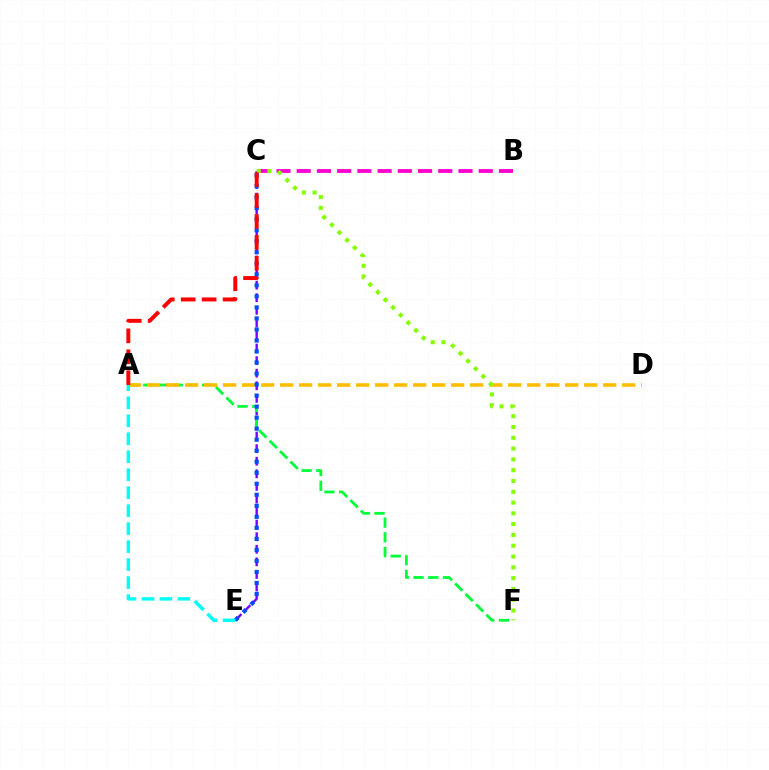{('C', 'E'): [{'color': '#7200ff', 'line_style': 'dashed', 'thickness': 1.71}, {'color': '#004bff', 'line_style': 'dotted', 'thickness': 2.99}], ('A', 'F'): [{'color': '#00ff39', 'line_style': 'dashed', 'thickness': 2.0}], ('A', 'D'): [{'color': '#ffbd00', 'line_style': 'dashed', 'thickness': 2.58}], ('B', 'C'): [{'color': '#ff00cf', 'line_style': 'dashed', 'thickness': 2.75}], ('C', 'F'): [{'color': '#84ff00', 'line_style': 'dotted', 'thickness': 2.93}], ('A', 'E'): [{'color': '#00fff6', 'line_style': 'dashed', 'thickness': 2.44}], ('A', 'C'): [{'color': '#ff0000', 'line_style': 'dashed', 'thickness': 2.84}]}